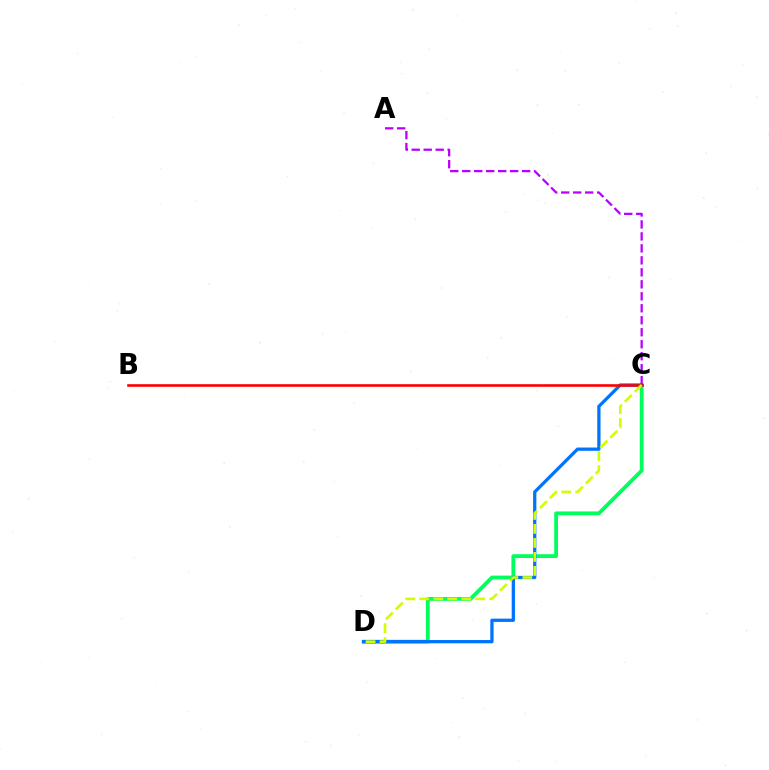{('C', 'D'): [{'color': '#00ff5c', 'line_style': 'solid', 'thickness': 2.73}, {'color': '#0074ff', 'line_style': 'solid', 'thickness': 2.36}, {'color': '#d1ff00', 'line_style': 'dashed', 'thickness': 1.9}], ('B', 'C'): [{'color': '#ff0000', 'line_style': 'solid', 'thickness': 1.88}], ('A', 'C'): [{'color': '#b900ff', 'line_style': 'dashed', 'thickness': 1.63}]}